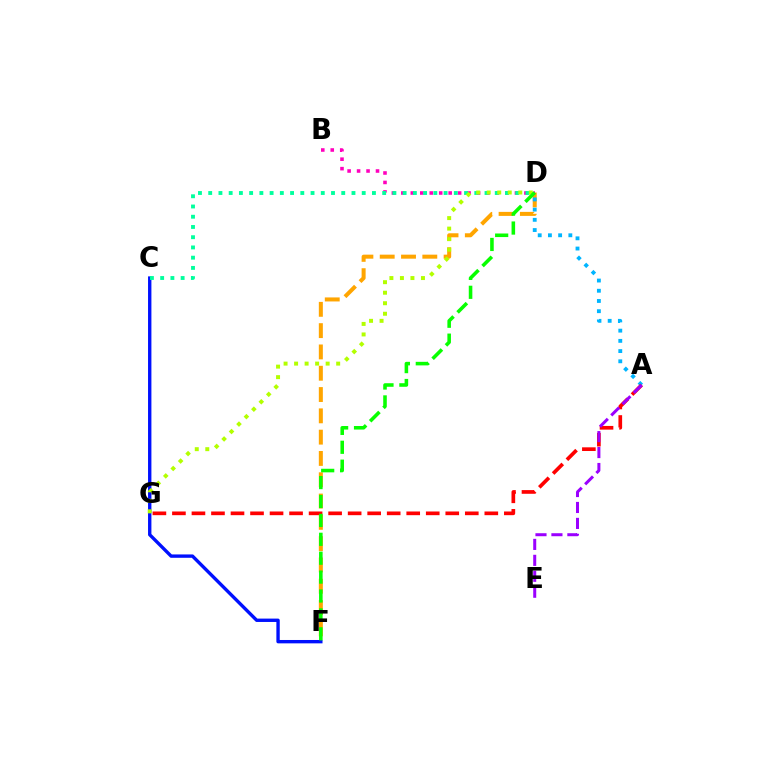{('D', 'F'): [{'color': '#ffa500', 'line_style': 'dashed', 'thickness': 2.89}, {'color': '#08ff00', 'line_style': 'dashed', 'thickness': 2.57}], ('B', 'D'): [{'color': '#ff00bd', 'line_style': 'dotted', 'thickness': 2.57}], ('C', 'F'): [{'color': '#0010ff', 'line_style': 'solid', 'thickness': 2.42}], ('C', 'D'): [{'color': '#00ff9d', 'line_style': 'dotted', 'thickness': 2.78}], ('A', 'D'): [{'color': '#00b5ff', 'line_style': 'dotted', 'thickness': 2.78}], ('D', 'G'): [{'color': '#b3ff00', 'line_style': 'dotted', 'thickness': 2.86}], ('A', 'G'): [{'color': '#ff0000', 'line_style': 'dashed', 'thickness': 2.65}], ('A', 'E'): [{'color': '#9b00ff', 'line_style': 'dashed', 'thickness': 2.17}]}